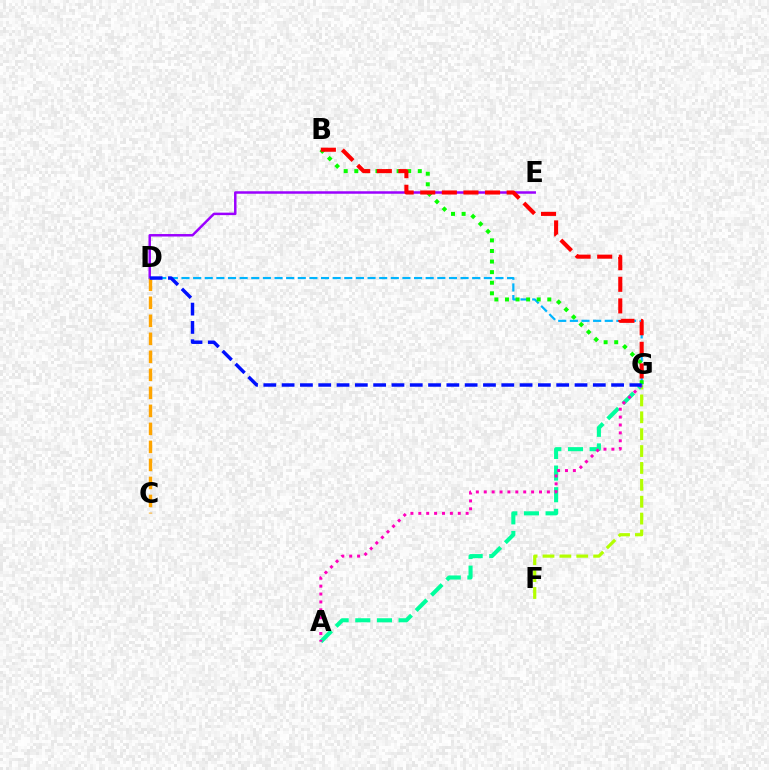{('D', 'E'): [{'color': '#9b00ff', 'line_style': 'solid', 'thickness': 1.79}], ('D', 'G'): [{'color': '#00b5ff', 'line_style': 'dashed', 'thickness': 1.58}, {'color': '#0010ff', 'line_style': 'dashed', 'thickness': 2.49}], ('B', 'G'): [{'color': '#08ff00', 'line_style': 'dotted', 'thickness': 2.87}, {'color': '#ff0000', 'line_style': 'dashed', 'thickness': 2.94}], ('F', 'G'): [{'color': '#b3ff00', 'line_style': 'dashed', 'thickness': 2.29}], ('C', 'D'): [{'color': '#ffa500', 'line_style': 'dashed', 'thickness': 2.45}], ('A', 'G'): [{'color': '#00ff9d', 'line_style': 'dashed', 'thickness': 2.94}, {'color': '#ff00bd', 'line_style': 'dotted', 'thickness': 2.14}]}